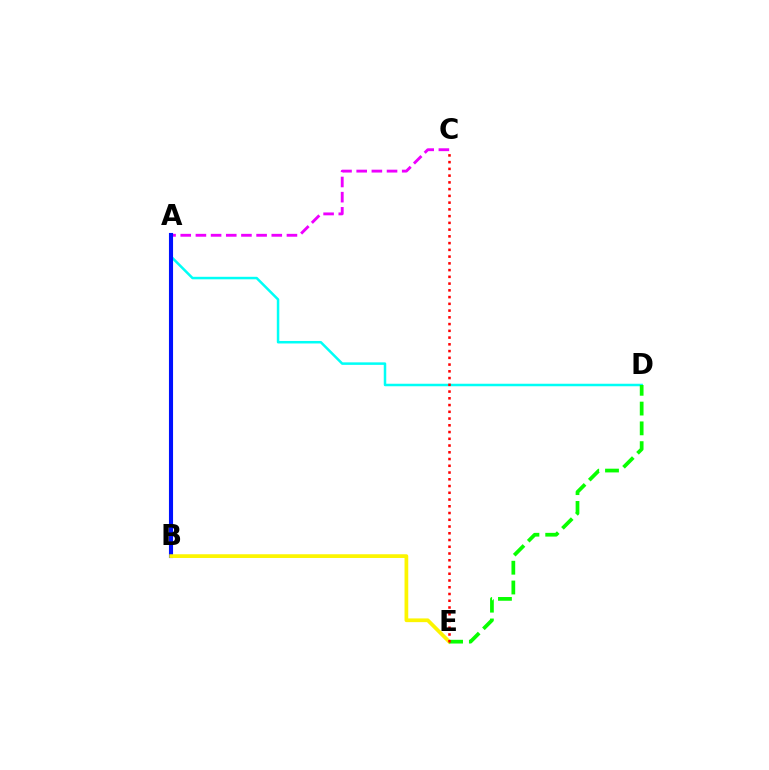{('A', 'C'): [{'color': '#ee00ff', 'line_style': 'dashed', 'thickness': 2.06}], ('A', 'D'): [{'color': '#00fff6', 'line_style': 'solid', 'thickness': 1.81}], ('A', 'B'): [{'color': '#0010ff', 'line_style': 'solid', 'thickness': 2.95}], ('B', 'E'): [{'color': '#fcf500', 'line_style': 'solid', 'thickness': 2.68}], ('D', 'E'): [{'color': '#08ff00', 'line_style': 'dashed', 'thickness': 2.69}], ('C', 'E'): [{'color': '#ff0000', 'line_style': 'dotted', 'thickness': 1.83}]}